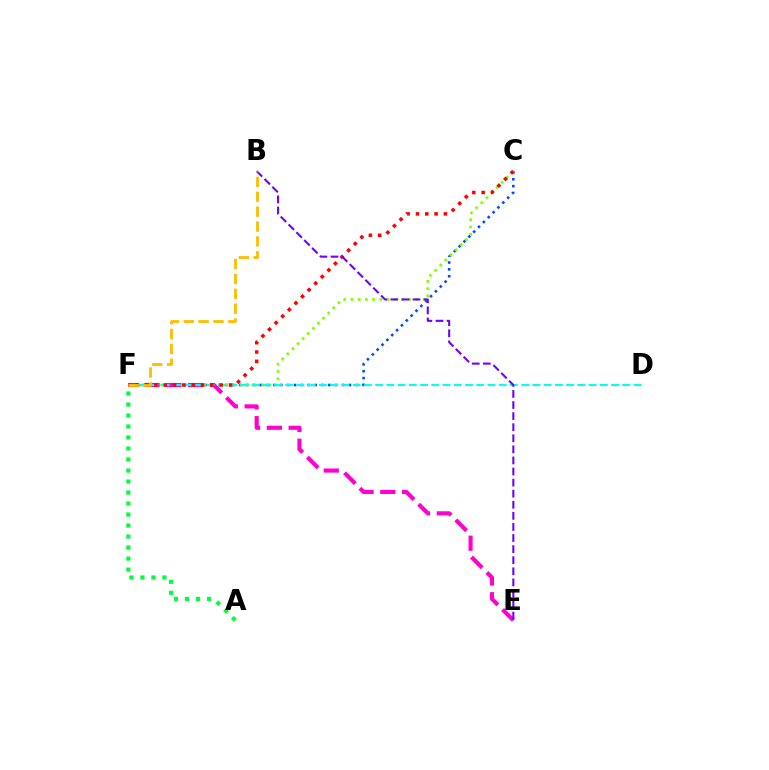{('C', 'F'): [{'color': '#004bff', 'line_style': 'dotted', 'thickness': 1.86}, {'color': '#84ff00', 'line_style': 'dotted', 'thickness': 1.96}, {'color': '#ff0000', 'line_style': 'dotted', 'thickness': 2.53}], ('E', 'F'): [{'color': '#ff00cf', 'line_style': 'dashed', 'thickness': 2.96}], ('D', 'F'): [{'color': '#00fff6', 'line_style': 'dashed', 'thickness': 1.53}], ('B', 'E'): [{'color': '#7200ff', 'line_style': 'dashed', 'thickness': 1.51}], ('A', 'F'): [{'color': '#00ff39', 'line_style': 'dotted', 'thickness': 2.99}], ('B', 'F'): [{'color': '#ffbd00', 'line_style': 'dashed', 'thickness': 2.02}]}